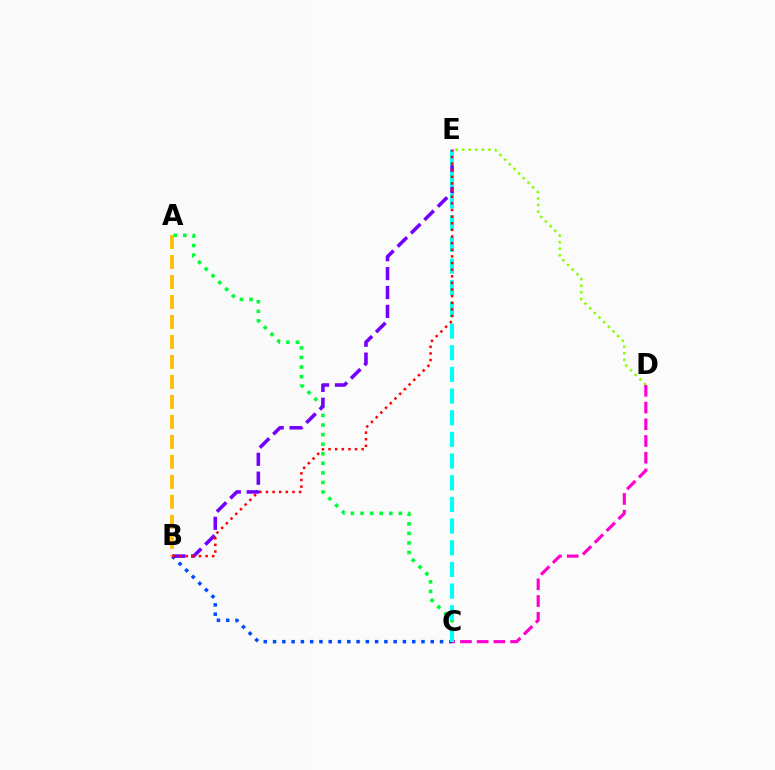{('A', 'C'): [{'color': '#00ff39', 'line_style': 'dotted', 'thickness': 2.6}], ('B', 'C'): [{'color': '#004bff', 'line_style': 'dotted', 'thickness': 2.52}], ('D', 'E'): [{'color': '#84ff00', 'line_style': 'dotted', 'thickness': 1.79}], ('C', 'D'): [{'color': '#ff00cf', 'line_style': 'dashed', 'thickness': 2.27}], ('B', 'E'): [{'color': '#7200ff', 'line_style': 'dashed', 'thickness': 2.57}, {'color': '#ff0000', 'line_style': 'dotted', 'thickness': 1.8}], ('C', 'E'): [{'color': '#00fff6', 'line_style': 'dashed', 'thickness': 2.94}], ('A', 'B'): [{'color': '#ffbd00', 'line_style': 'dashed', 'thickness': 2.72}]}